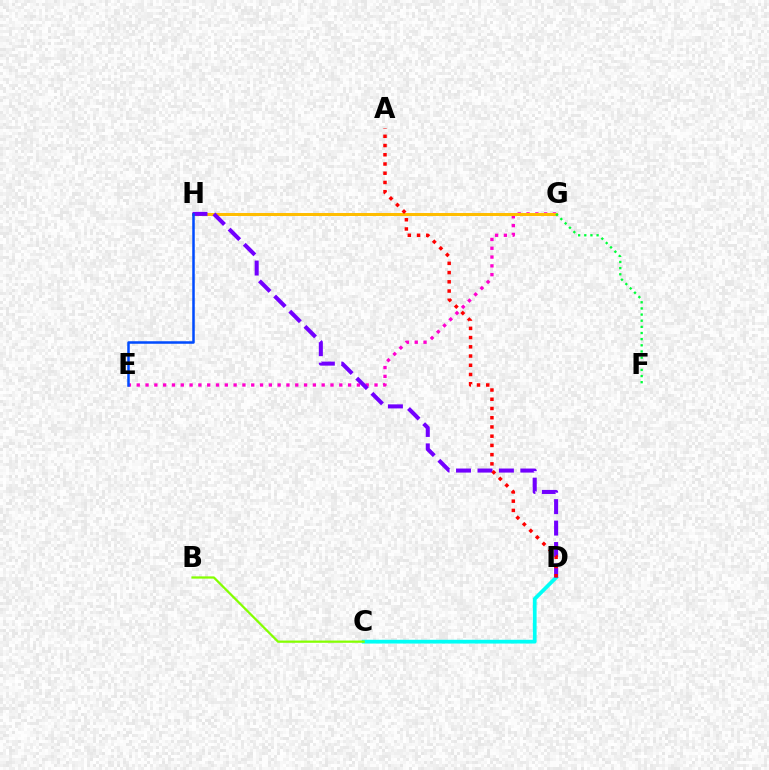{('E', 'G'): [{'color': '#ff00cf', 'line_style': 'dotted', 'thickness': 2.39}], ('G', 'H'): [{'color': '#ffbd00', 'line_style': 'solid', 'thickness': 2.17}], ('C', 'D'): [{'color': '#00fff6', 'line_style': 'solid', 'thickness': 2.71}], ('D', 'H'): [{'color': '#7200ff', 'line_style': 'dashed', 'thickness': 2.91}], ('A', 'D'): [{'color': '#ff0000', 'line_style': 'dotted', 'thickness': 2.51}], ('F', 'G'): [{'color': '#00ff39', 'line_style': 'dotted', 'thickness': 1.67}], ('B', 'C'): [{'color': '#84ff00', 'line_style': 'solid', 'thickness': 1.62}], ('E', 'H'): [{'color': '#004bff', 'line_style': 'solid', 'thickness': 1.81}]}